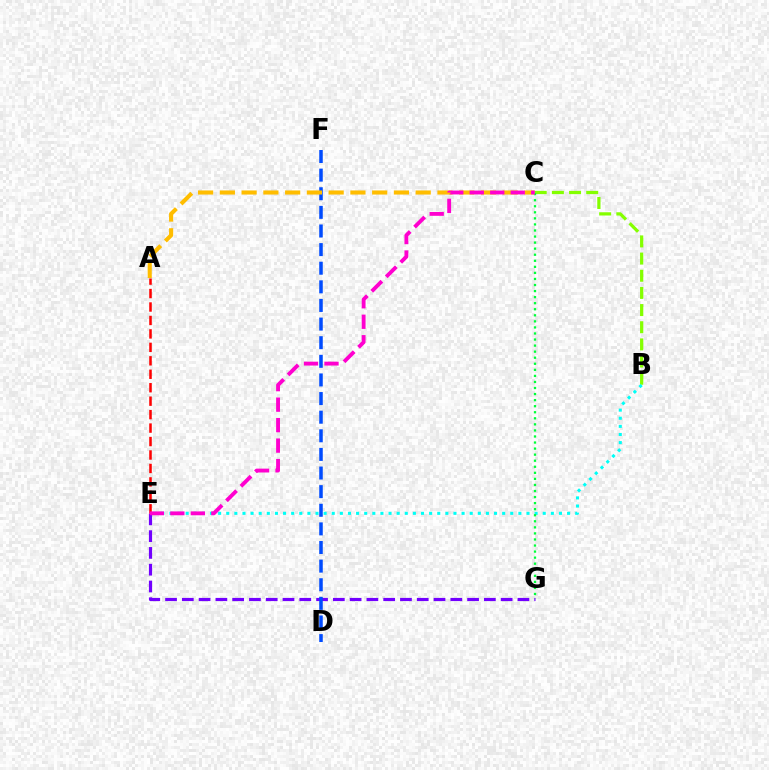{('E', 'G'): [{'color': '#7200ff', 'line_style': 'dashed', 'thickness': 2.28}], ('B', 'C'): [{'color': '#84ff00', 'line_style': 'dashed', 'thickness': 2.33}], ('B', 'E'): [{'color': '#00fff6', 'line_style': 'dotted', 'thickness': 2.2}], ('C', 'G'): [{'color': '#00ff39', 'line_style': 'dotted', 'thickness': 1.65}], ('D', 'F'): [{'color': '#004bff', 'line_style': 'dashed', 'thickness': 2.53}], ('A', 'C'): [{'color': '#ffbd00', 'line_style': 'dashed', 'thickness': 2.96}], ('A', 'E'): [{'color': '#ff0000', 'line_style': 'dashed', 'thickness': 1.83}], ('C', 'E'): [{'color': '#ff00cf', 'line_style': 'dashed', 'thickness': 2.78}]}